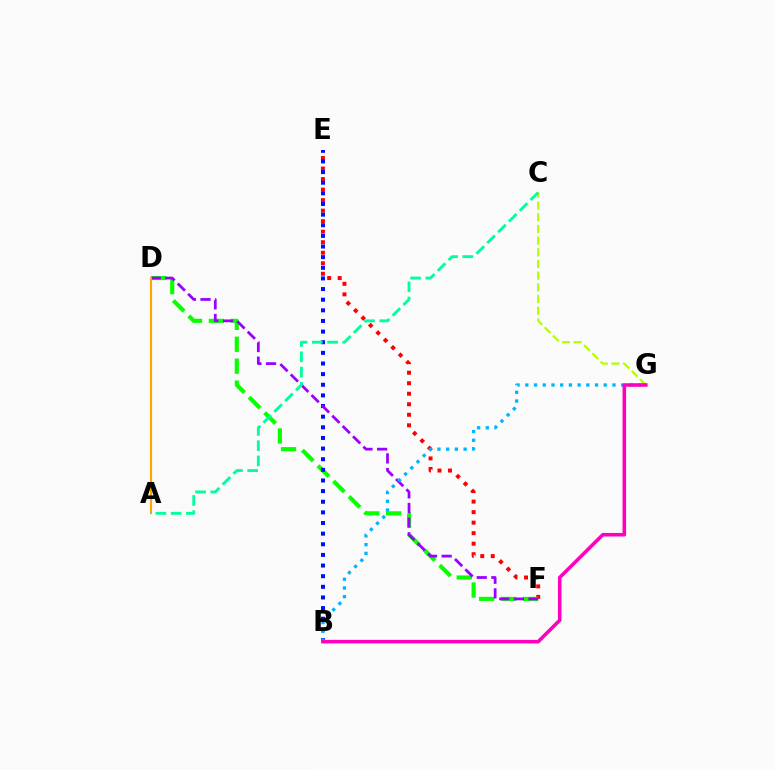{('E', 'F'): [{'color': '#ff0000', 'line_style': 'dotted', 'thickness': 2.86}], ('C', 'G'): [{'color': '#b3ff00', 'line_style': 'dashed', 'thickness': 1.59}], ('D', 'F'): [{'color': '#08ff00', 'line_style': 'dashed', 'thickness': 2.98}, {'color': '#9b00ff', 'line_style': 'dashed', 'thickness': 1.99}], ('B', 'E'): [{'color': '#0010ff', 'line_style': 'dotted', 'thickness': 2.89}], ('A', 'D'): [{'color': '#ffa500', 'line_style': 'solid', 'thickness': 1.55}], ('B', 'G'): [{'color': '#00b5ff', 'line_style': 'dotted', 'thickness': 2.37}, {'color': '#ff00bd', 'line_style': 'solid', 'thickness': 2.56}], ('A', 'C'): [{'color': '#00ff9d', 'line_style': 'dashed', 'thickness': 2.07}]}